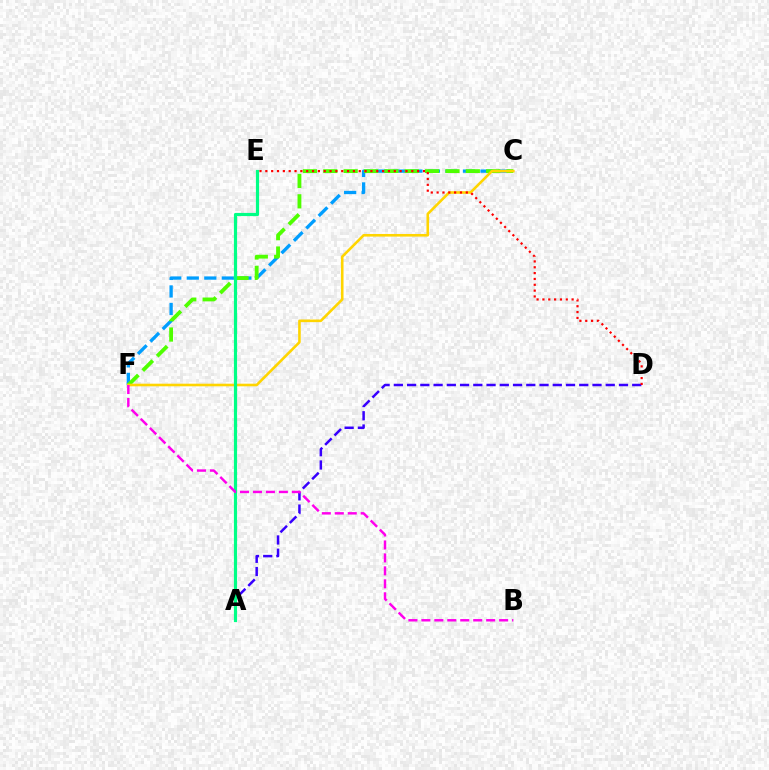{('C', 'F'): [{'color': '#009eff', 'line_style': 'dashed', 'thickness': 2.38}, {'color': '#4fff00', 'line_style': 'dashed', 'thickness': 2.77}, {'color': '#ffd500', 'line_style': 'solid', 'thickness': 1.88}], ('A', 'D'): [{'color': '#3700ff', 'line_style': 'dashed', 'thickness': 1.8}], ('D', 'E'): [{'color': '#ff0000', 'line_style': 'dotted', 'thickness': 1.59}], ('A', 'E'): [{'color': '#00ff86', 'line_style': 'solid', 'thickness': 2.28}], ('B', 'F'): [{'color': '#ff00ed', 'line_style': 'dashed', 'thickness': 1.76}]}